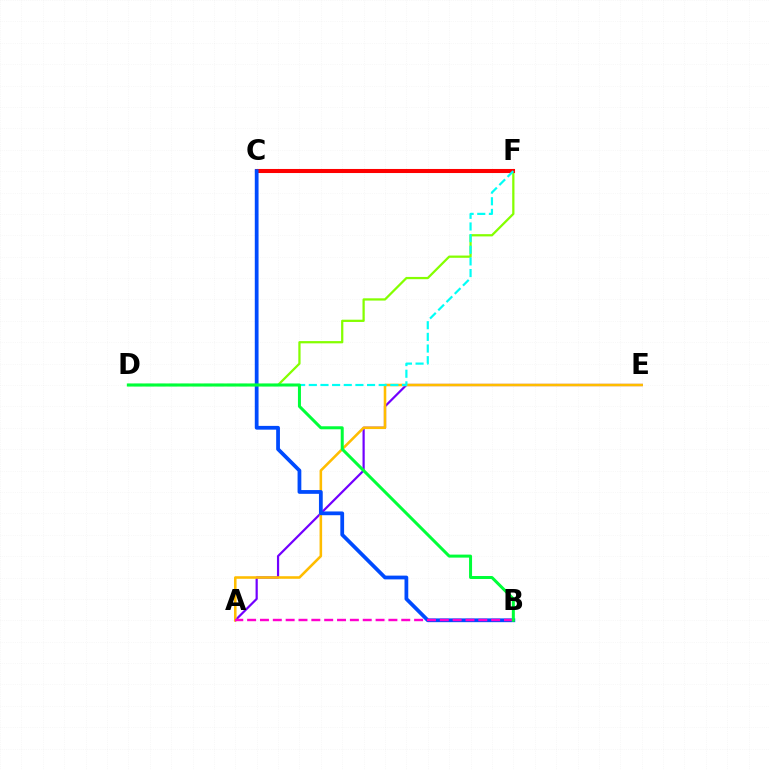{('A', 'E'): [{'color': '#7200ff', 'line_style': 'solid', 'thickness': 1.59}, {'color': '#ffbd00', 'line_style': 'solid', 'thickness': 1.85}], ('D', 'F'): [{'color': '#84ff00', 'line_style': 'solid', 'thickness': 1.62}, {'color': '#00fff6', 'line_style': 'dashed', 'thickness': 1.58}], ('C', 'F'): [{'color': '#ff0000', 'line_style': 'solid', 'thickness': 2.93}], ('B', 'C'): [{'color': '#004bff', 'line_style': 'solid', 'thickness': 2.71}], ('A', 'B'): [{'color': '#ff00cf', 'line_style': 'dashed', 'thickness': 1.75}], ('B', 'D'): [{'color': '#00ff39', 'line_style': 'solid', 'thickness': 2.16}]}